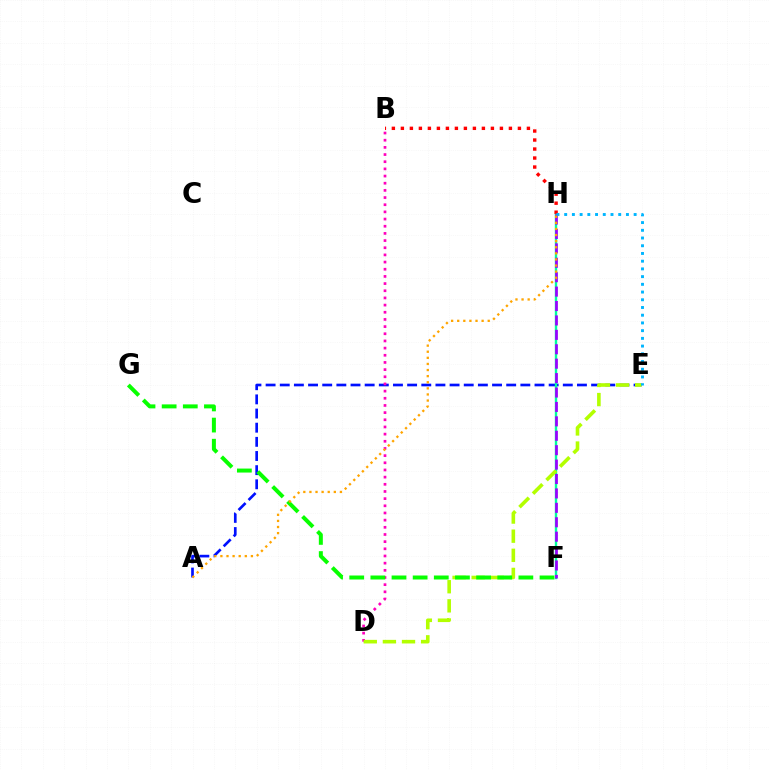{('A', 'E'): [{'color': '#0010ff', 'line_style': 'dashed', 'thickness': 1.92}], ('F', 'H'): [{'color': '#00ff9d', 'line_style': 'solid', 'thickness': 1.73}, {'color': '#9b00ff', 'line_style': 'dashed', 'thickness': 1.96}], ('B', 'D'): [{'color': '#ff00bd', 'line_style': 'dotted', 'thickness': 1.95}], ('D', 'E'): [{'color': '#b3ff00', 'line_style': 'dashed', 'thickness': 2.6}], ('F', 'G'): [{'color': '#08ff00', 'line_style': 'dashed', 'thickness': 2.87}], ('B', 'H'): [{'color': '#ff0000', 'line_style': 'dotted', 'thickness': 2.45}], ('E', 'H'): [{'color': '#00b5ff', 'line_style': 'dotted', 'thickness': 2.1}], ('A', 'H'): [{'color': '#ffa500', 'line_style': 'dotted', 'thickness': 1.66}]}